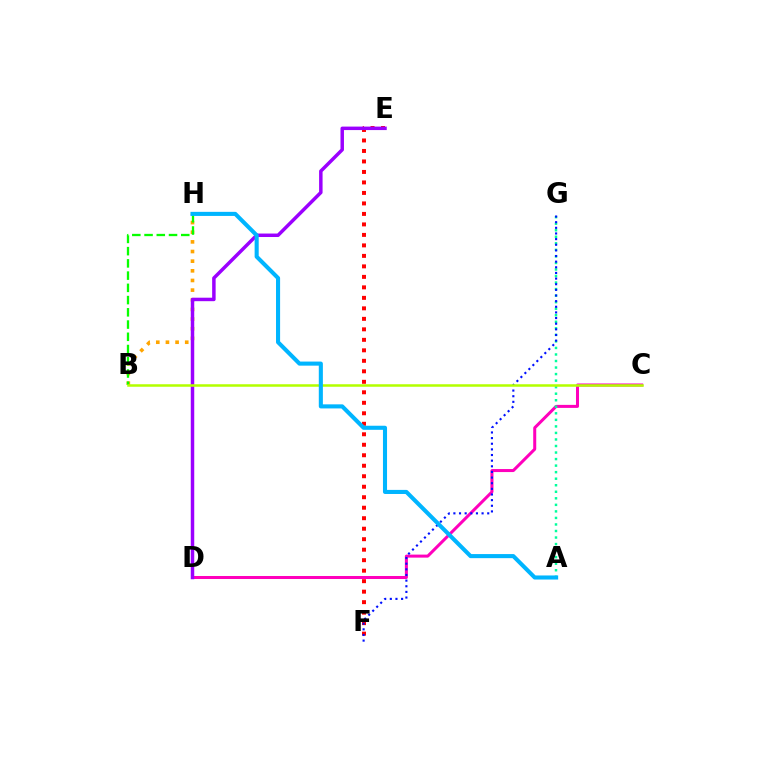{('E', 'F'): [{'color': '#ff0000', 'line_style': 'dotted', 'thickness': 2.85}], ('B', 'H'): [{'color': '#ffa500', 'line_style': 'dotted', 'thickness': 2.62}, {'color': '#08ff00', 'line_style': 'dashed', 'thickness': 1.66}], ('C', 'D'): [{'color': '#ff00bd', 'line_style': 'solid', 'thickness': 2.17}], ('A', 'G'): [{'color': '#00ff9d', 'line_style': 'dotted', 'thickness': 1.78}], ('D', 'E'): [{'color': '#9b00ff', 'line_style': 'solid', 'thickness': 2.5}], ('F', 'G'): [{'color': '#0010ff', 'line_style': 'dotted', 'thickness': 1.53}], ('B', 'C'): [{'color': '#b3ff00', 'line_style': 'solid', 'thickness': 1.81}], ('A', 'H'): [{'color': '#00b5ff', 'line_style': 'solid', 'thickness': 2.94}]}